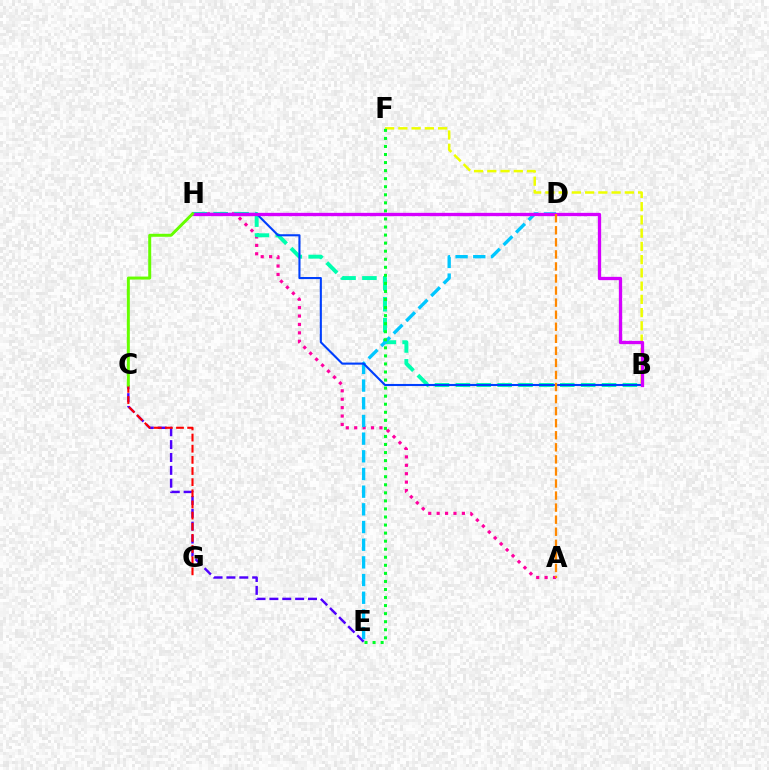{('C', 'E'): [{'color': '#4f00ff', 'line_style': 'dashed', 'thickness': 1.75}], ('B', 'F'): [{'color': '#eeff00', 'line_style': 'dashed', 'thickness': 1.8}], ('C', 'G'): [{'color': '#ff0000', 'line_style': 'dashed', 'thickness': 1.51}], ('A', 'H'): [{'color': '#ff00a0', 'line_style': 'dotted', 'thickness': 2.28}], ('B', 'H'): [{'color': '#00ffaf', 'line_style': 'dashed', 'thickness': 2.84}, {'color': '#003fff', 'line_style': 'solid', 'thickness': 1.51}, {'color': '#d600ff', 'line_style': 'solid', 'thickness': 2.38}], ('D', 'E'): [{'color': '#00c7ff', 'line_style': 'dashed', 'thickness': 2.4}], ('E', 'F'): [{'color': '#00ff27', 'line_style': 'dotted', 'thickness': 2.19}], ('A', 'D'): [{'color': '#ff8800', 'line_style': 'dashed', 'thickness': 1.64}], ('C', 'H'): [{'color': '#66ff00', 'line_style': 'solid', 'thickness': 2.15}]}